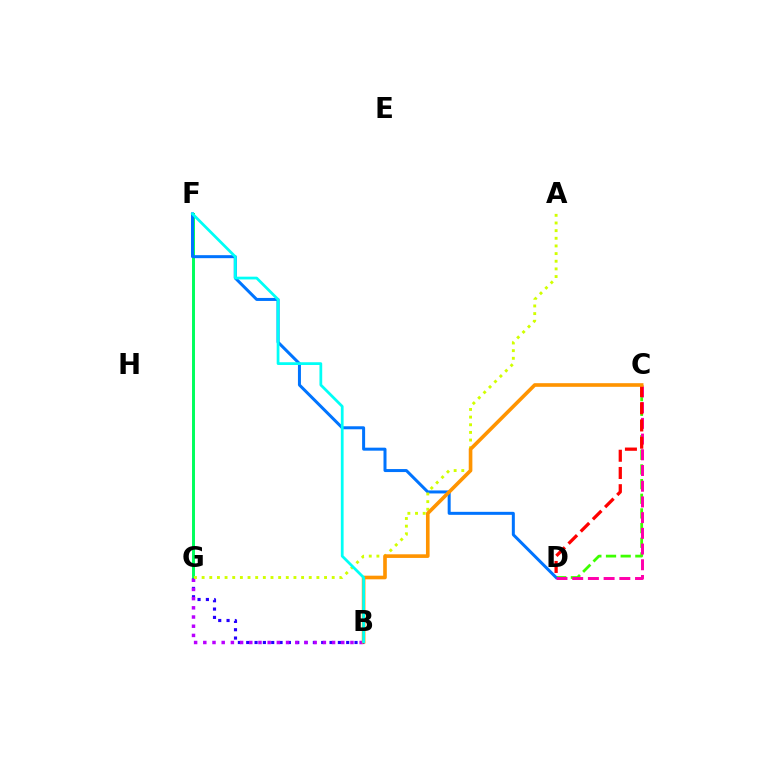{('C', 'D'): [{'color': '#3dff00', 'line_style': 'dashed', 'thickness': 1.99}, {'color': '#ff00ac', 'line_style': 'dashed', 'thickness': 2.13}, {'color': '#ff0000', 'line_style': 'dashed', 'thickness': 2.34}], ('F', 'G'): [{'color': '#00ff5c', 'line_style': 'solid', 'thickness': 2.13}], ('D', 'F'): [{'color': '#0074ff', 'line_style': 'solid', 'thickness': 2.16}], ('B', 'G'): [{'color': '#2500ff', 'line_style': 'dotted', 'thickness': 2.26}, {'color': '#b900ff', 'line_style': 'dotted', 'thickness': 2.5}], ('A', 'G'): [{'color': '#d1ff00', 'line_style': 'dotted', 'thickness': 2.08}], ('B', 'C'): [{'color': '#ff9400', 'line_style': 'solid', 'thickness': 2.62}], ('B', 'F'): [{'color': '#00fff6', 'line_style': 'solid', 'thickness': 1.98}]}